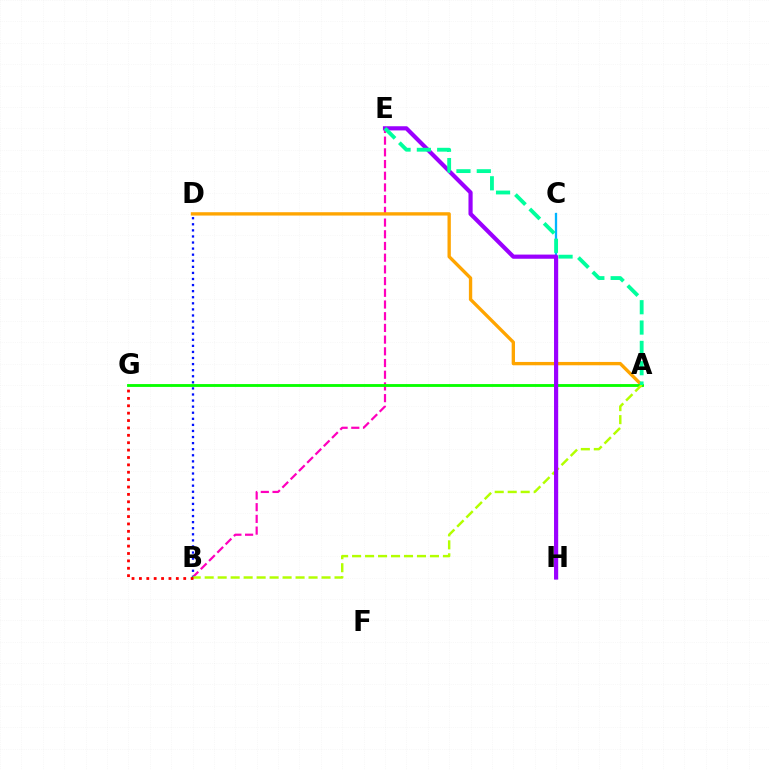{('B', 'E'): [{'color': '#ff00bd', 'line_style': 'dashed', 'thickness': 1.59}], ('C', 'H'): [{'color': '#00b5ff', 'line_style': 'solid', 'thickness': 1.66}], ('A', 'D'): [{'color': '#ffa500', 'line_style': 'solid', 'thickness': 2.4}], ('A', 'G'): [{'color': '#08ff00', 'line_style': 'solid', 'thickness': 2.05}], ('B', 'D'): [{'color': '#0010ff', 'line_style': 'dotted', 'thickness': 1.65}], ('A', 'B'): [{'color': '#b3ff00', 'line_style': 'dashed', 'thickness': 1.76}], ('E', 'H'): [{'color': '#9b00ff', 'line_style': 'solid', 'thickness': 3.0}], ('B', 'G'): [{'color': '#ff0000', 'line_style': 'dotted', 'thickness': 2.01}], ('A', 'E'): [{'color': '#00ff9d', 'line_style': 'dashed', 'thickness': 2.76}]}